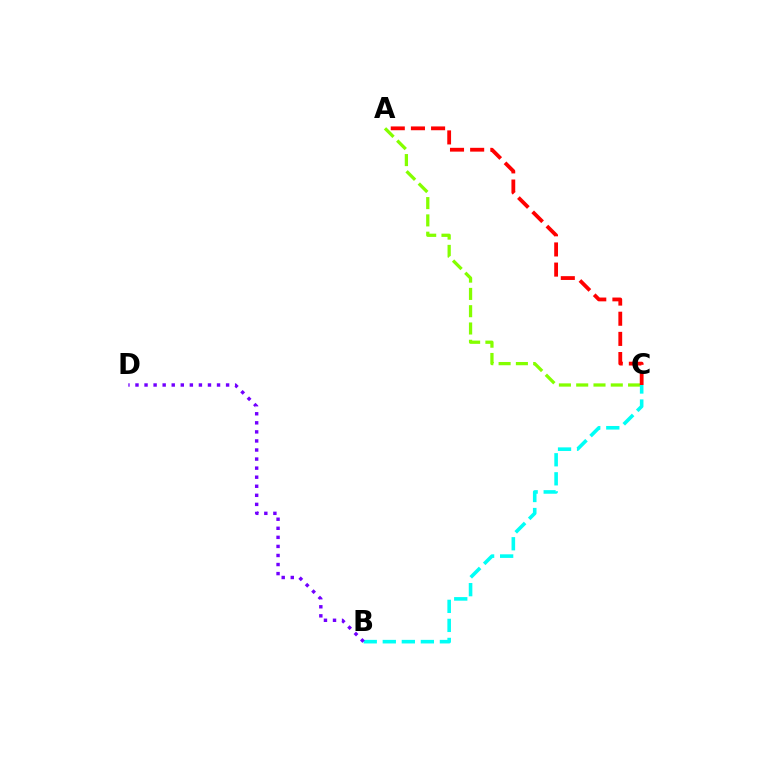{('A', 'C'): [{'color': '#84ff00', 'line_style': 'dashed', 'thickness': 2.35}, {'color': '#ff0000', 'line_style': 'dashed', 'thickness': 2.74}], ('B', 'C'): [{'color': '#00fff6', 'line_style': 'dashed', 'thickness': 2.59}], ('B', 'D'): [{'color': '#7200ff', 'line_style': 'dotted', 'thickness': 2.46}]}